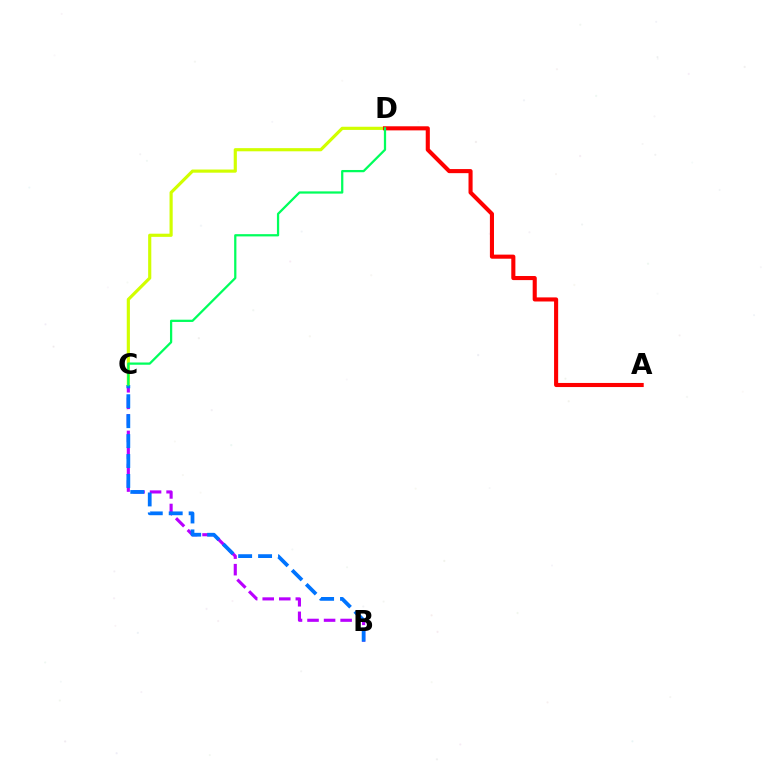{('B', 'C'): [{'color': '#b900ff', 'line_style': 'dashed', 'thickness': 2.25}, {'color': '#0074ff', 'line_style': 'dashed', 'thickness': 2.71}], ('C', 'D'): [{'color': '#d1ff00', 'line_style': 'solid', 'thickness': 2.28}, {'color': '#00ff5c', 'line_style': 'solid', 'thickness': 1.62}], ('A', 'D'): [{'color': '#ff0000', 'line_style': 'solid', 'thickness': 2.95}]}